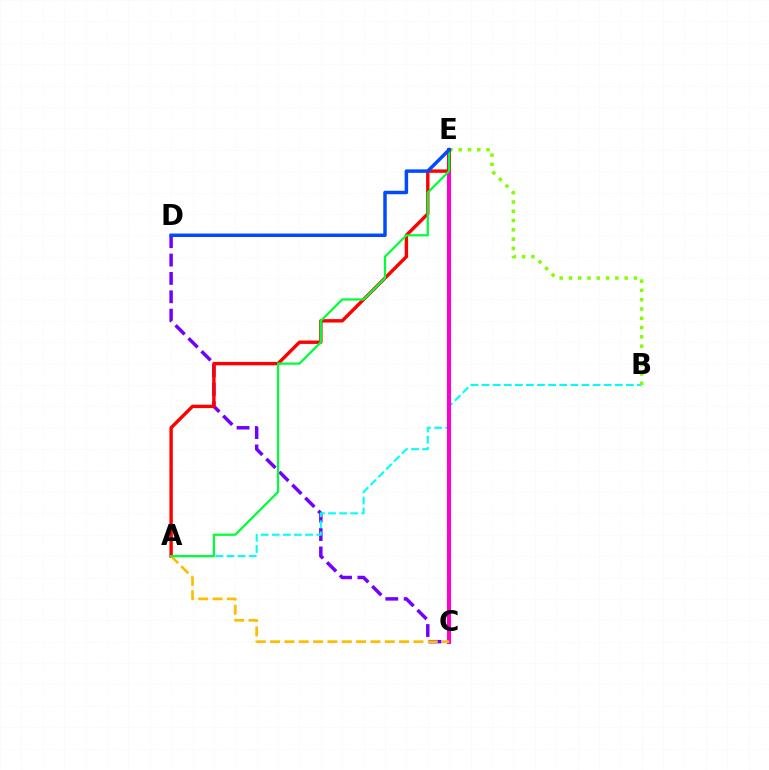{('C', 'D'): [{'color': '#7200ff', 'line_style': 'dashed', 'thickness': 2.5}], ('A', 'B'): [{'color': '#00fff6', 'line_style': 'dashed', 'thickness': 1.51}], ('B', 'E'): [{'color': '#84ff00', 'line_style': 'dotted', 'thickness': 2.52}], ('C', 'E'): [{'color': '#ff00cf', 'line_style': 'solid', 'thickness': 2.92}], ('A', 'E'): [{'color': '#ff0000', 'line_style': 'solid', 'thickness': 2.45}, {'color': '#00ff39', 'line_style': 'solid', 'thickness': 1.61}], ('A', 'C'): [{'color': '#ffbd00', 'line_style': 'dashed', 'thickness': 1.95}], ('D', 'E'): [{'color': '#004bff', 'line_style': 'solid', 'thickness': 2.5}]}